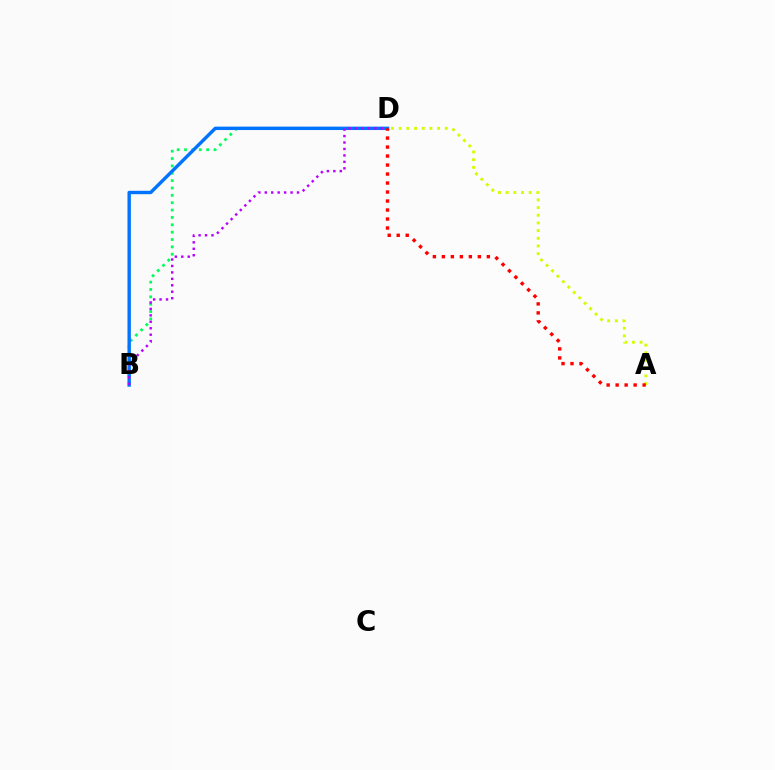{('B', 'D'): [{'color': '#00ff5c', 'line_style': 'dotted', 'thickness': 2.0}, {'color': '#0074ff', 'line_style': 'solid', 'thickness': 2.45}, {'color': '#b900ff', 'line_style': 'dotted', 'thickness': 1.75}], ('A', 'D'): [{'color': '#d1ff00', 'line_style': 'dotted', 'thickness': 2.09}, {'color': '#ff0000', 'line_style': 'dotted', 'thickness': 2.44}]}